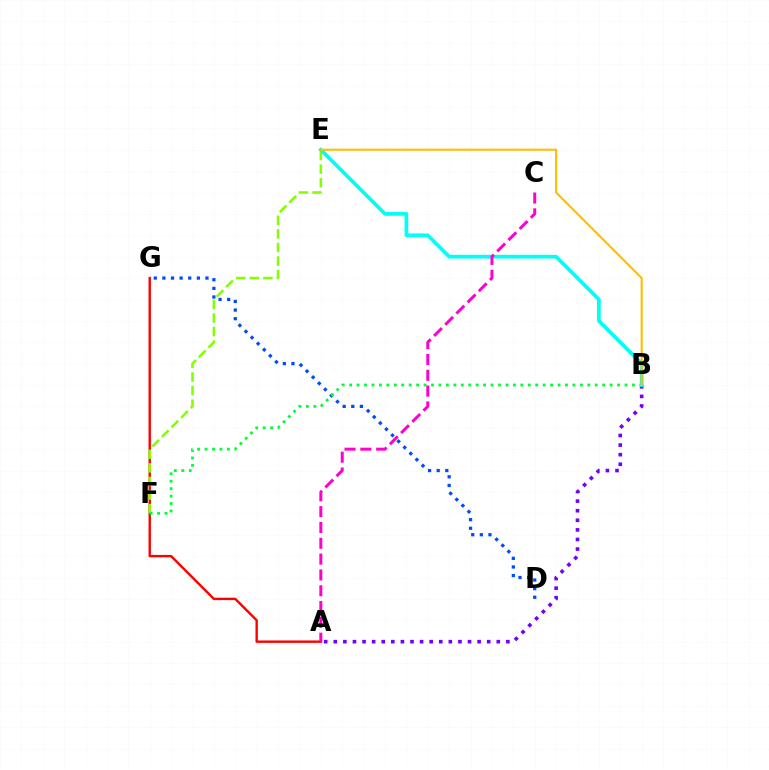{('D', 'G'): [{'color': '#004bff', 'line_style': 'dotted', 'thickness': 2.34}], ('A', 'B'): [{'color': '#7200ff', 'line_style': 'dotted', 'thickness': 2.61}], ('A', 'G'): [{'color': '#ff0000', 'line_style': 'solid', 'thickness': 1.73}], ('E', 'F'): [{'color': '#84ff00', 'line_style': 'dashed', 'thickness': 1.84}], ('B', 'F'): [{'color': '#00ff39', 'line_style': 'dotted', 'thickness': 2.02}], ('B', 'E'): [{'color': '#00fff6', 'line_style': 'solid', 'thickness': 2.67}, {'color': '#ffbd00', 'line_style': 'solid', 'thickness': 1.51}], ('A', 'C'): [{'color': '#ff00cf', 'line_style': 'dashed', 'thickness': 2.15}]}